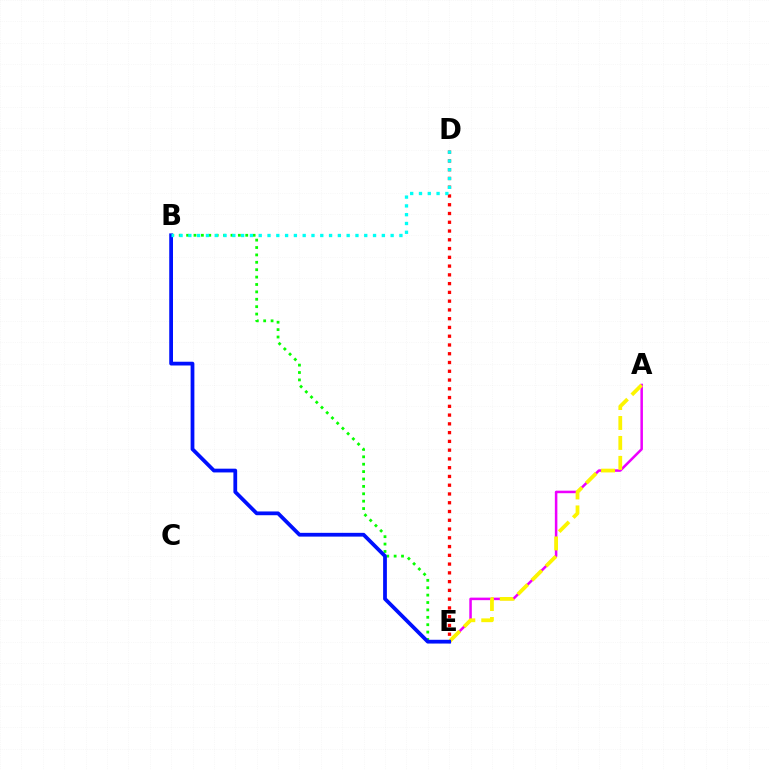{('A', 'E'): [{'color': '#ee00ff', 'line_style': 'solid', 'thickness': 1.82}, {'color': '#fcf500', 'line_style': 'dashed', 'thickness': 2.71}], ('D', 'E'): [{'color': '#ff0000', 'line_style': 'dotted', 'thickness': 2.38}], ('B', 'E'): [{'color': '#08ff00', 'line_style': 'dotted', 'thickness': 2.01}, {'color': '#0010ff', 'line_style': 'solid', 'thickness': 2.71}], ('B', 'D'): [{'color': '#00fff6', 'line_style': 'dotted', 'thickness': 2.39}]}